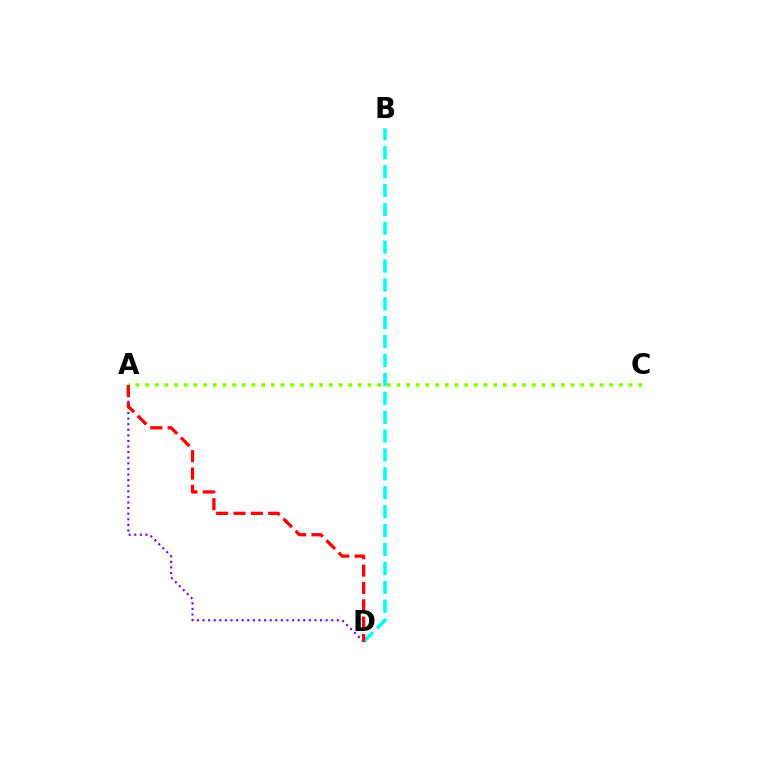{('B', 'D'): [{'color': '#00fff6', 'line_style': 'dashed', 'thickness': 2.57}], ('A', 'D'): [{'color': '#7200ff', 'line_style': 'dotted', 'thickness': 1.52}, {'color': '#ff0000', 'line_style': 'dashed', 'thickness': 2.36}], ('A', 'C'): [{'color': '#84ff00', 'line_style': 'dotted', 'thickness': 2.63}]}